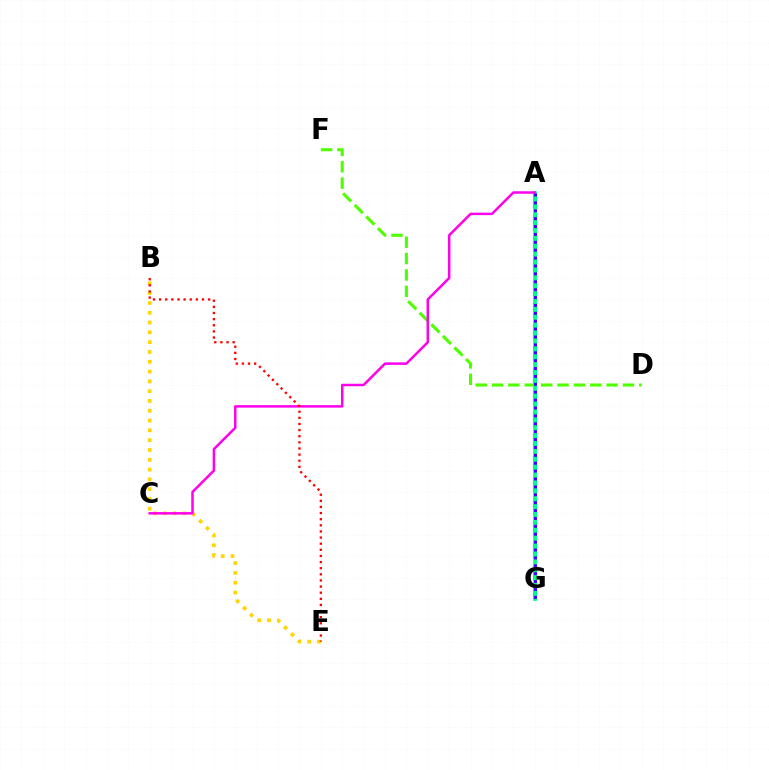{('D', 'F'): [{'color': '#4fff00', 'line_style': 'dashed', 'thickness': 2.22}], ('A', 'G'): [{'color': '#009eff', 'line_style': 'dashed', 'thickness': 2.97}, {'color': '#00ff86', 'line_style': 'solid', 'thickness': 2.66}, {'color': '#3700ff', 'line_style': 'dotted', 'thickness': 2.14}], ('B', 'E'): [{'color': '#ffd500', 'line_style': 'dotted', 'thickness': 2.66}, {'color': '#ff0000', 'line_style': 'dotted', 'thickness': 1.66}], ('A', 'C'): [{'color': '#ff00ed', 'line_style': 'solid', 'thickness': 1.79}]}